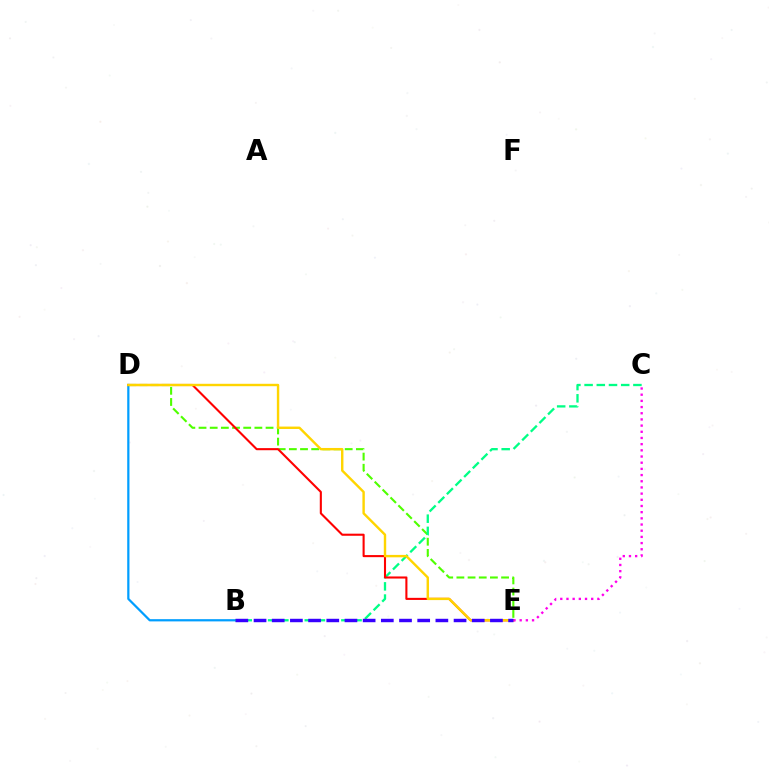{('B', 'D'): [{'color': '#009eff', 'line_style': 'solid', 'thickness': 1.61}], ('D', 'E'): [{'color': '#4fff00', 'line_style': 'dashed', 'thickness': 1.52}, {'color': '#ff0000', 'line_style': 'solid', 'thickness': 1.51}, {'color': '#ffd500', 'line_style': 'solid', 'thickness': 1.74}], ('B', 'C'): [{'color': '#00ff86', 'line_style': 'dashed', 'thickness': 1.66}], ('C', 'E'): [{'color': '#ff00ed', 'line_style': 'dotted', 'thickness': 1.68}], ('B', 'E'): [{'color': '#3700ff', 'line_style': 'dashed', 'thickness': 2.47}]}